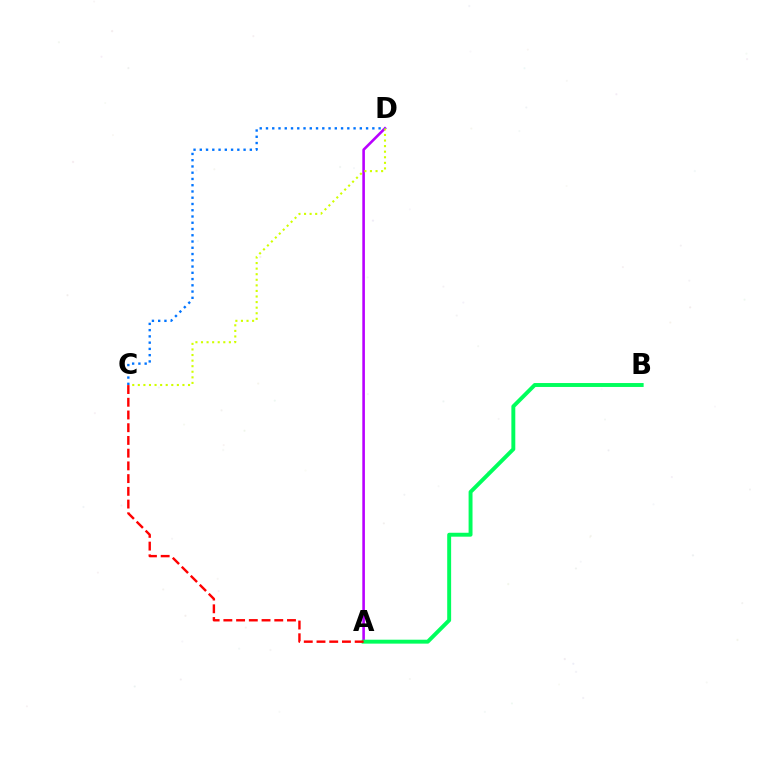{('A', 'D'): [{'color': '#b900ff', 'line_style': 'solid', 'thickness': 1.87}], ('C', 'D'): [{'color': '#d1ff00', 'line_style': 'dotted', 'thickness': 1.52}, {'color': '#0074ff', 'line_style': 'dotted', 'thickness': 1.7}], ('A', 'B'): [{'color': '#00ff5c', 'line_style': 'solid', 'thickness': 2.82}], ('A', 'C'): [{'color': '#ff0000', 'line_style': 'dashed', 'thickness': 1.73}]}